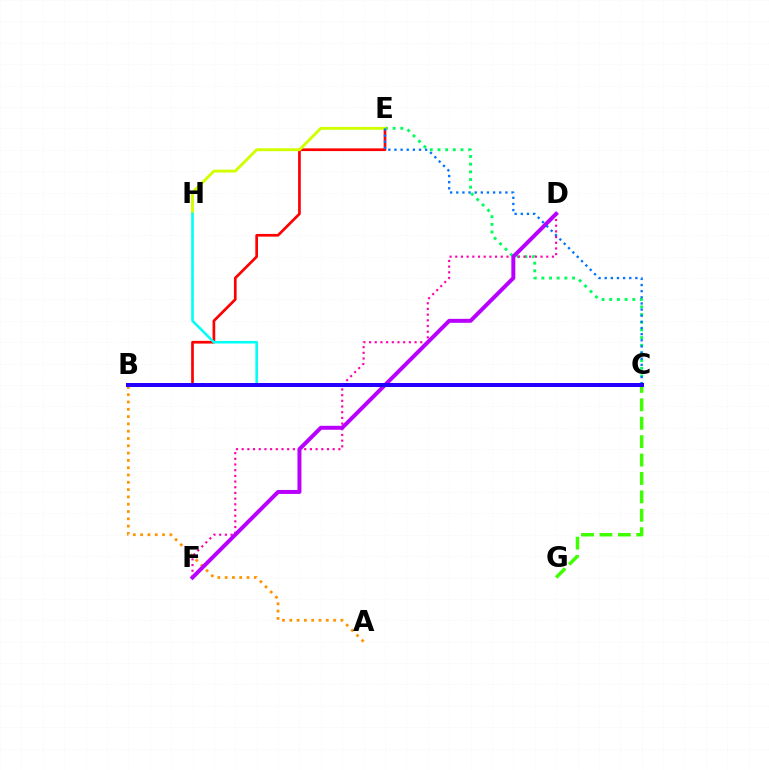{('A', 'B'): [{'color': '#ff9400', 'line_style': 'dotted', 'thickness': 1.98}], ('C', 'E'): [{'color': '#00ff5c', 'line_style': 'dotted', 'thickness': 2.08}, {'color': '#0074ff', 'line_style': 'dotted', 'thickness': 1.67}], ('B', 'E'): [{'color': '#ff0000', 'line_style': 'solid', 'thickness': 1.94}], ('E', 'H'): [{'color': '#d1ff00', 'line_style': 'solid', 'thickness': 2.09}], ('D', 'F'): [{'color': '#ff00ac', 'line_style': 'dotted', 'thickness': 1.55}, {'color': '#b900ff', 'line_style': 'solid', 'thickness': 2.86}], ('C', 'G'): [{'color': '#3dff00', 'line_style': 'dashed', 'thickness': 2.5}], ('C', 'H'): [{'color': '#00fff6', 'line_style': 'solid', 'thickness': 1.85}], ('B', 'C'): [{'color': '#2500ff', 'line_style': 'solid', 'thickness': 2.87}]}